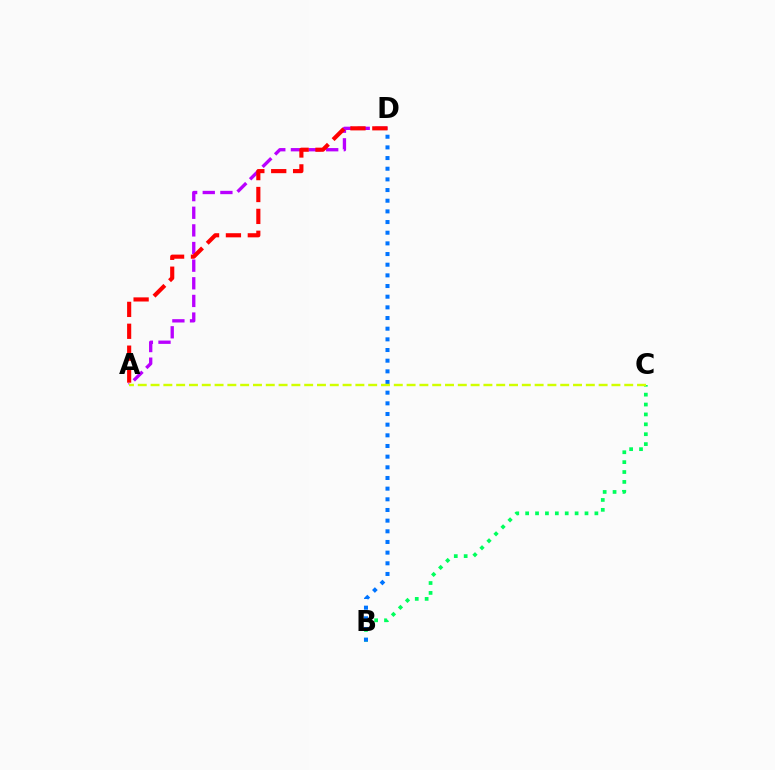{('A', 'D'): [{'color': '#b900ff', 'line_style': 'dashed', 'thickness': 2.4}, {'color': '#ff0000', 'line_style': 'dashed', 'thickness': 2.97}], ('B', 'C'): [{'color': '#00ff5c', 'line_style': 'dotted', 'thickness': 2.69}], ('B', 'D'): [{'color': '#0074ff', 'line_style': 'dotted', 'thickness': 2.9}], ('A', 'C'): [{'color': '#d1ff00', 'line_style': 'dashed', 'thickness': 1.74}]}